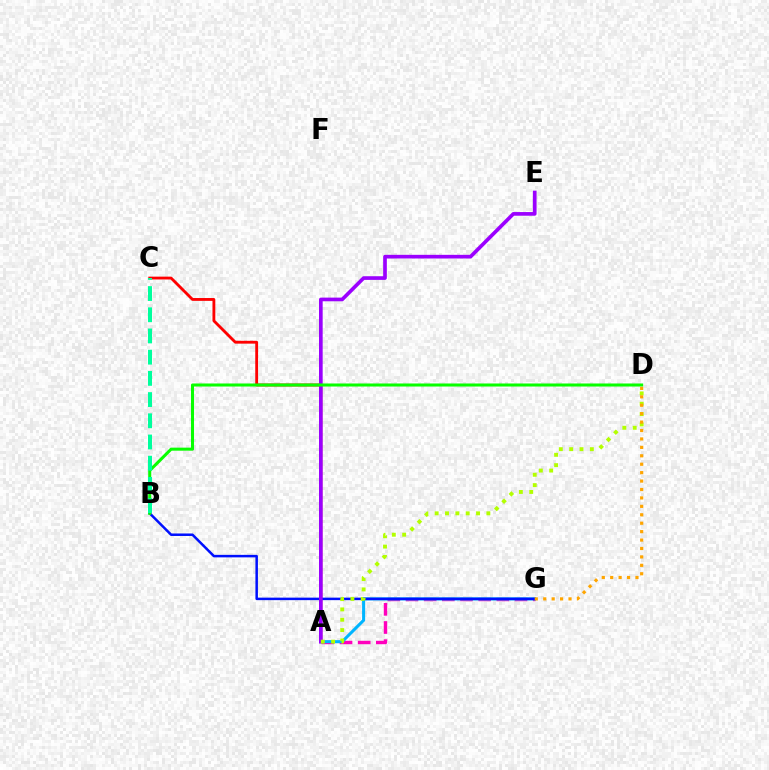{('A', 'G'): [{'color': '#ff00bd', 'line_style': 'dashed', 'thickness': 2.47}, {'color': '#00b5ff', 'line_style': 'solid', 'thickness': 2.19}], ('A', 'C'): [{'color': '#ff0000', 'line_style': 'solid', 'thickness': 2.04}], ('B', 'G'): [{'color': '#0010ff', 'line_style': 'solid', 'thickness': 1.8}], ('A', 'E'): [{'color': '#9b00ff', 'line_style': 'solid', 'thickness': 2.64}], ('A', 'D'): [{'color': '#b3ff00', 'line_style': 'dotted', 'thickness': 2.81}], ('B', 'D'): [{'color': '#08ff00', 'line_style': 'solid', 'thickness': 2.19}], ('B', 'C'): [{'color': '#00ff9d', 'line_style': 'dashed', 'thickness': 2.88}], ('D', 'G'): [{'color': '#ffa500', 'line_style': 'dotted', 'thickness': 2.29}]}